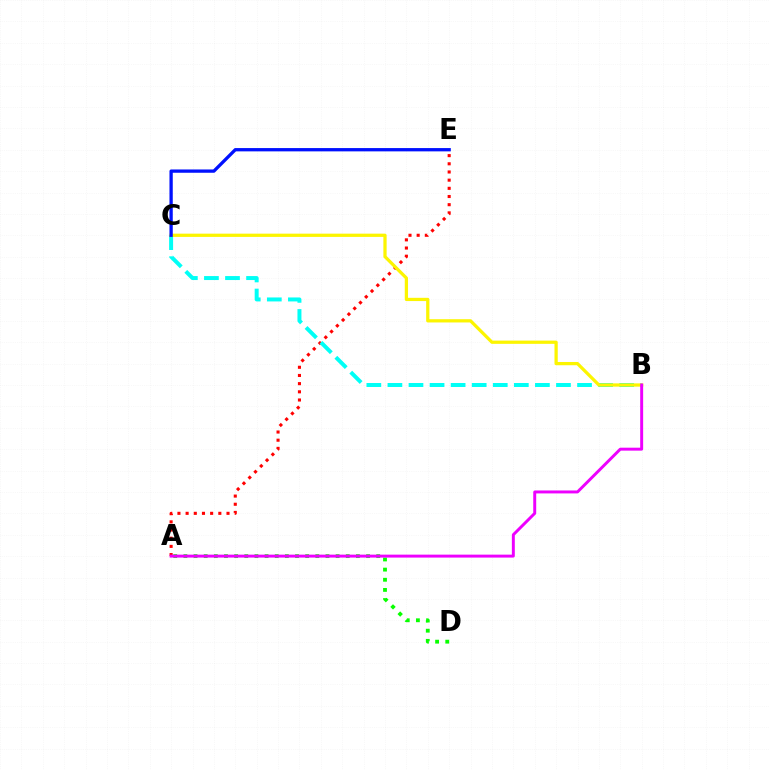{('A', 'D'): [{'color': '#08ff00', 'line_style': 'dotted', 'thickness': 2.76}], ('A', 'E'): [{'color': '#ff0000', 'line_style': 'dotted', 'thickness': 2.22}], ('B', 'C'): [{'color': '#00fff6', 'line_style': 'dashed', 'thickness': 2.86}, {'color': '#fcf500', 'line_style': 'solid', 'thickness': 2.34}], ('C', 'E'): [{'color': '#0010ff', 'line_style': 'solid', 'thickness': 2.37}], ('A', 'B'): [{'color': '#ee00ff', 'line_style': 'solid', 'thickness': 2.12}]}